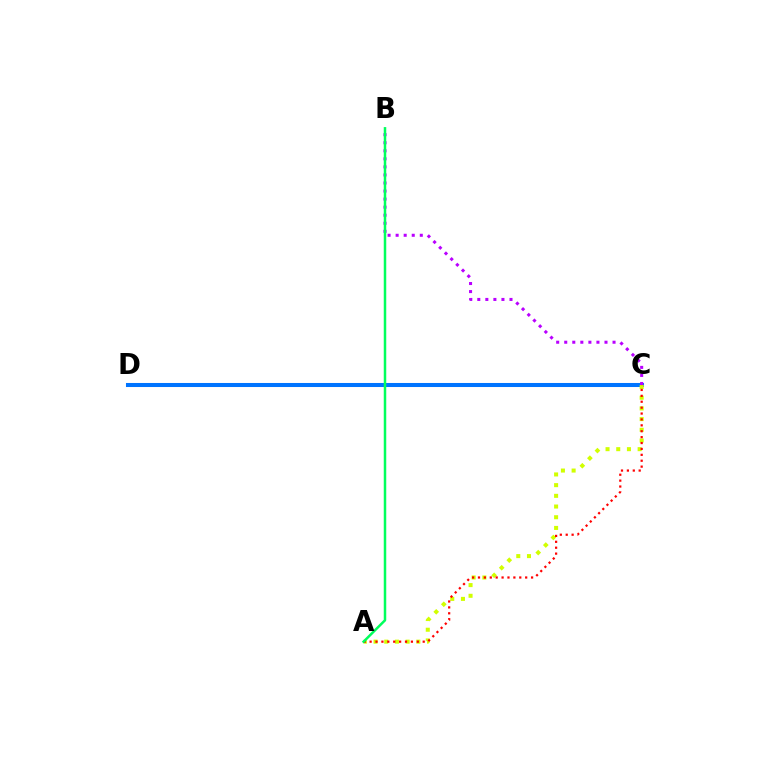{('C', 'D'): [{'color': '#0074ff', 'line_style': 'solid', 'thickness': 2.91}], ('A', 'C'): [{'color': '#d1ff00', 'line_style': 'dotted', 'thickness': 2.91}, {'color': '#ff0000', 'line_style': 'dotted', 'thickness': 1.6}], ('B', 'C'): [{'color': '#b900ff', 'line_style': 'dotted', 'thickness': 2.19}], ('A', 'B'): [{'color': '#00ff5c', 'line_style': 'solid', 'thickness': 1.8}]}